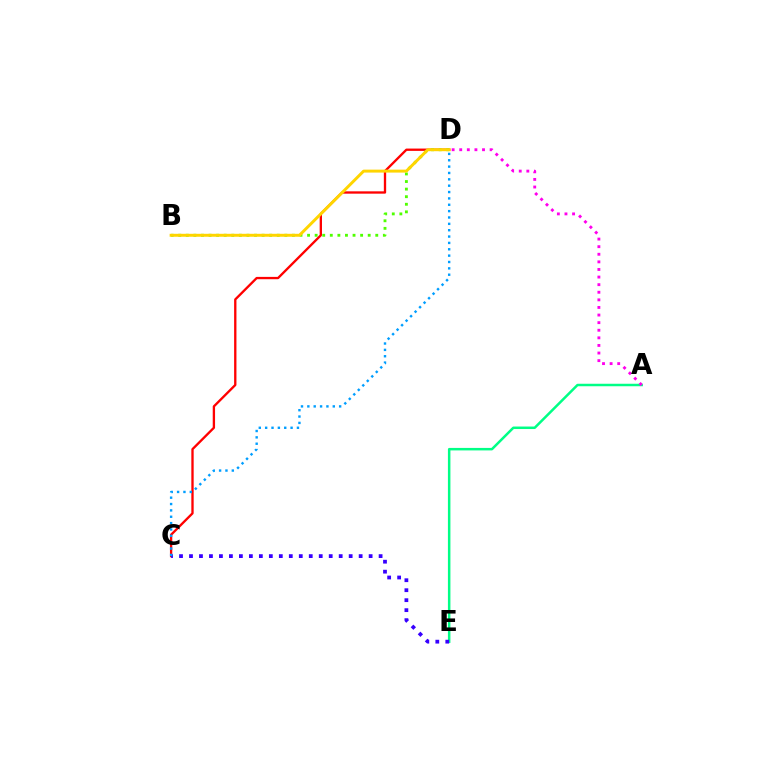{('C', 'D'): [{'color': '#ff0000', 'line_style': 'solid', 'thickness': 1.68}, {'color': '#009eff', 'line_style': 'dotted', 'thickness': 1.73}], ('A', 'E'): [{'color': '#00ff86', 'line_style': 'solid', 'thickness': 1.8}], ('C', 'E'): [{'color': '#3700ff', 'line_style': 'dotted', 'thickness': 2.71}], ('B', 'D'): [{'color': '#4fff00', 'line_style': 'dotted', 'thickness': 2.06}, {'color': '#ffd500', 'line_style': 'solid', 'thickness': 2.13}], ('A', 'D'): [{'color': '#ff00ed', 'line_style': 'dotted', 'thickness': 2.06}]}